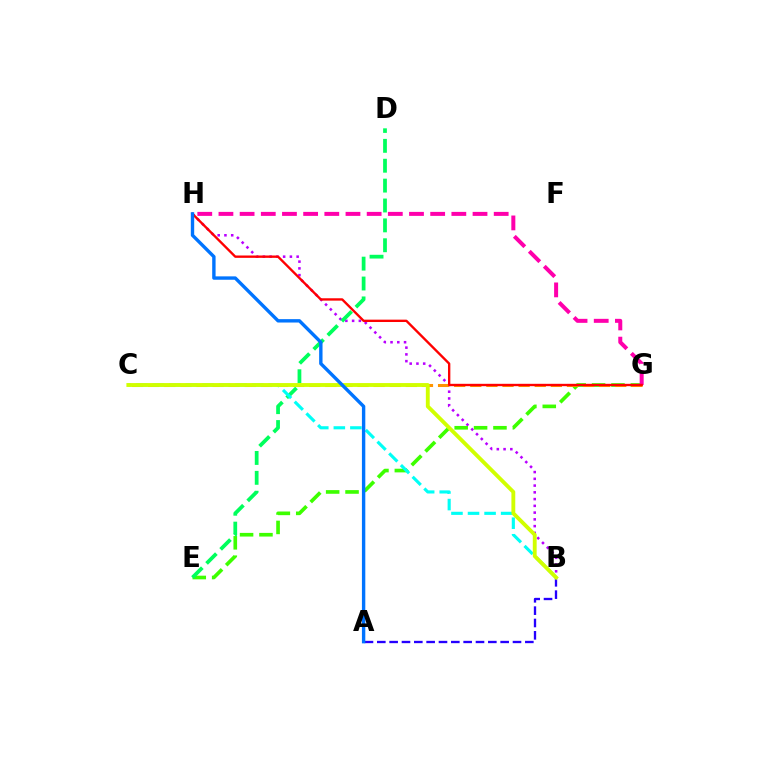{('B', 'H'): [{'color': '#b900ff', 'line_style': 'dotted', 'thickness': 1.84}], ('E', 'G'): [{'color': '#3dff00', 'line_style': 'dashed', 'thickness': 2.63}], ('C', 'G'): [{'color': '#ff9400', 'line_style': 'dashed', 'thickness': 2.19}], ('G', 'H'): [{'color': '#ff00ac', 'line_style': 'dashed', 'thickness': 2.88}, {'color': '#ff0000', 'line_style': 'solid', 'thickness': 1.7}], ('D', 'E'): [{'color': '#00ff5c', 'line_style': 'dashed', 'thickness': 2.7}], ('A', 'B'): [{'color': '#2500ff', 'line_style': 'dashed', 'thickness': 1.68}], ('B', 'C'): [{'color': '#00fff6', 'line_style': 'dashed', 'thickness': 2.25}, {'color': '#d1ff00', 'line_style': 'solid', 'thickness': 2.78}], ('A', 'H'): [{'color': '#0074ff', 'line_style': 'solid', 'thickness': 2.44}]}